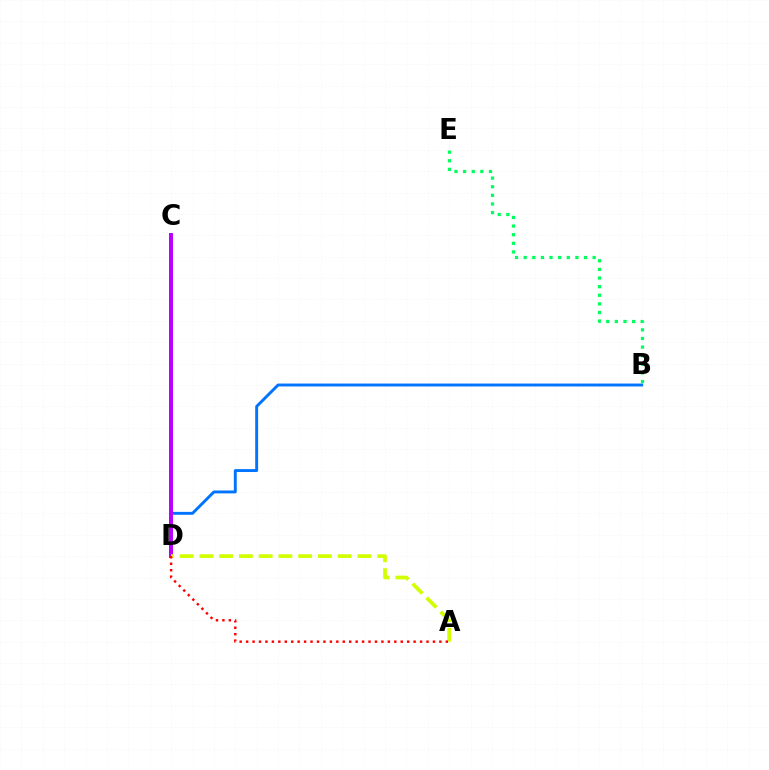{('B', 'D'): [{'color': '#0074ff', 'line_style': 'solid', 'thickness': 2.1}], ('B', 'E'): [{'color': '#00ff5c', 'line_style': 'dotted', 'thickness': 2.34}], ('C', 'D'): [{'color': '#b900ff', 'line_style': 'solid', 'thickness': 2.86}], ('A', 'D'): [{'color': '#d1ff00', 'line_style': 'dashed', 'thickness': 2.68}, {'color': '#ff0000', 'line_style': 'dotted', 'thickness': 1.75}]}